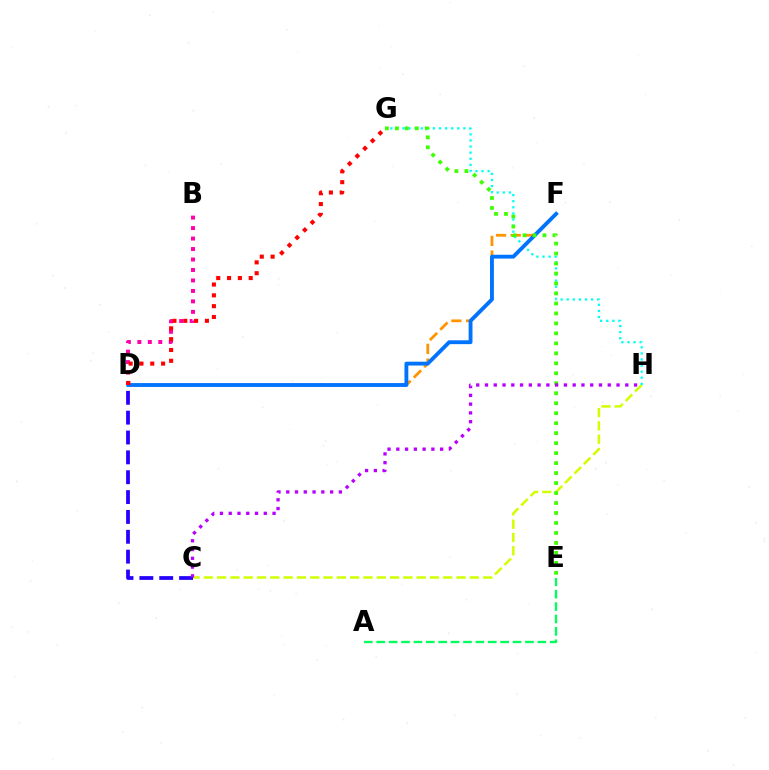{('C', 'H'): [{'color': '#d1ff00', 'line_style': 'dashed', 'thickness': 1.81}, {'color': '#b900ff', 'line_style': 'dotted', 'thickness': 2.38}], ('D', 'F'): [{'color': '#ff9400', 'line_style': 'dashed', 'thickness': 2.0}, {'color': '#0074ff', 'line_style': 'solid', 'thickness': 2.77}], ('G', 'H'): [{'color': '#00fff6', 'line_style': 'dotted', 'thickness': 1.65}], ('C', 'D'): [{'color': '#2500ff', 'line_style': 'dashed', 'thickness': 2.7}], ('B', 'D'): [{'color': '#ff00ac', 'line_style': 'dotted', 'thickness': 2.85}], ('D', 'G'): [{'color': '#ff0000', 'line_style': 'dotted', 'thickness': 2.94}], ('E', 'G'): [{'color': '#3dff00', 'line_style': 'dotted', 'thickness': 2.71}], ('A', 'E'): [{'color': '#00ff5c', 'line_style': 'dashed', 'thickness': 1.68}]}